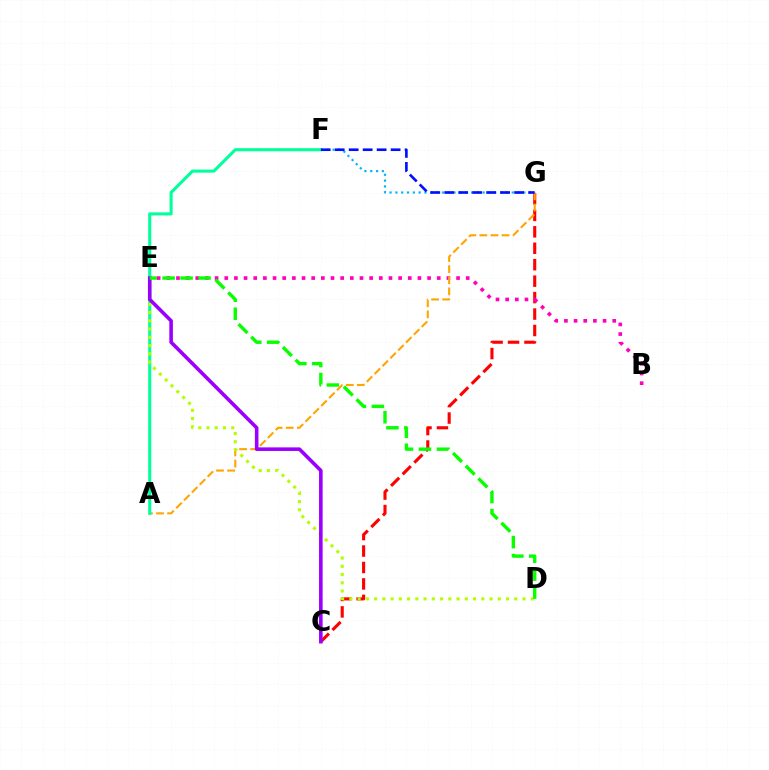{('C', 'G'): [{'color': '#ff0000', 'line_style': 'dashed', 'thickness': 2.23}], ('F', 'G'): [{'color': '#00b5ff', 'line_style': 'dotted', 'thickness': 1.58}, {'color': '#0010ff', 'line_style': 'dashed', 'thickness': 1.9}], ('B', 'E'): [{'color': '#ff00bd', 'line_style': 'dotted', 'thickness': 2.62}], ('A', 'G'): [{'color': '#ffa500', 'line_style': 'dashed', 'thickness': 1.51}], ('A', 'F'): [{'color': '#00ff9d', 'line_style': 'solid', 'thickness': 2.22}], ('D', 'E'): [{'color': '#b3ff00', 'line_style': 'dotted', 'thickness': 2.24}, {'color': '#08ff00', 'line_style': 'dashed', 'thickness': 2.44}], ('C', 'E'): [{'color': '#9b00ff', 'line_style': 'solid', 'thickness': 2.59}]}